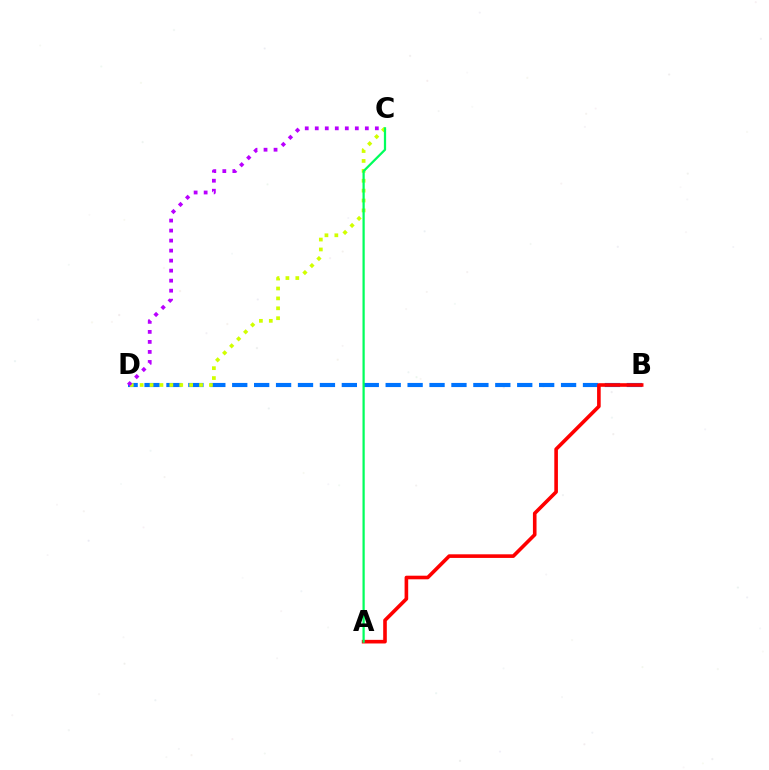{('B', 'D'): [{'color': '#0074ff', 'line_style': 'dashed', 'thickness': 2.98}], ('C', 'D'): [{'color': '#d1ff00', 'line_style': 'dotted', 'thickness': 2.69}, {'color': '#b900ff', 'line_style': 'dotted', 'thickness': 2.72}], ('A', 'B'): [{'color': '#ff0000', 'line_style': 'solid', 'thickness': 2.6}], ('A', 'C'): [{'color': '#00ff5c', 'line_style': 'solid', 'thickness': 1.61}]}